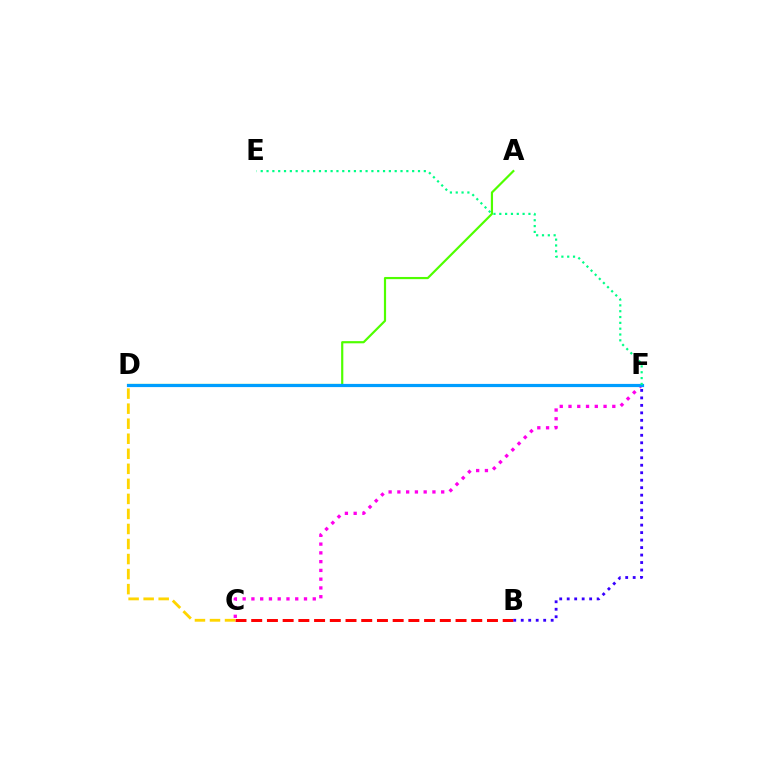{('B', 'C'): [{'color': '#ff0000', 'line_style': 'dashed', 'thickness': 2.14}], ('A', 'D'): [{'color': '#4fff00', 'line_style': 'solid', 'thickness': 1.57}], ('C', 'D'): [{'color': '#ffd500', 'line_style': 'dashed', 'thickness': 2.04}], ('C', 'F'): [{'color': '#ff00ed', 'line_style': 'dotted', 'thickness': 2.38}], ('D', 'F'): [{'color': '#009eff', 'line_style': 'solid', 'thickness': 2.29}], ('E', 'F'): [{'color': '#00ff86', 'line_style': 'dotted', 'thickness': 1.58}], ('B', 'F'): [{'color': '#3700ff', 'line_style': 'dotted', 'thickness': 2.03}]}